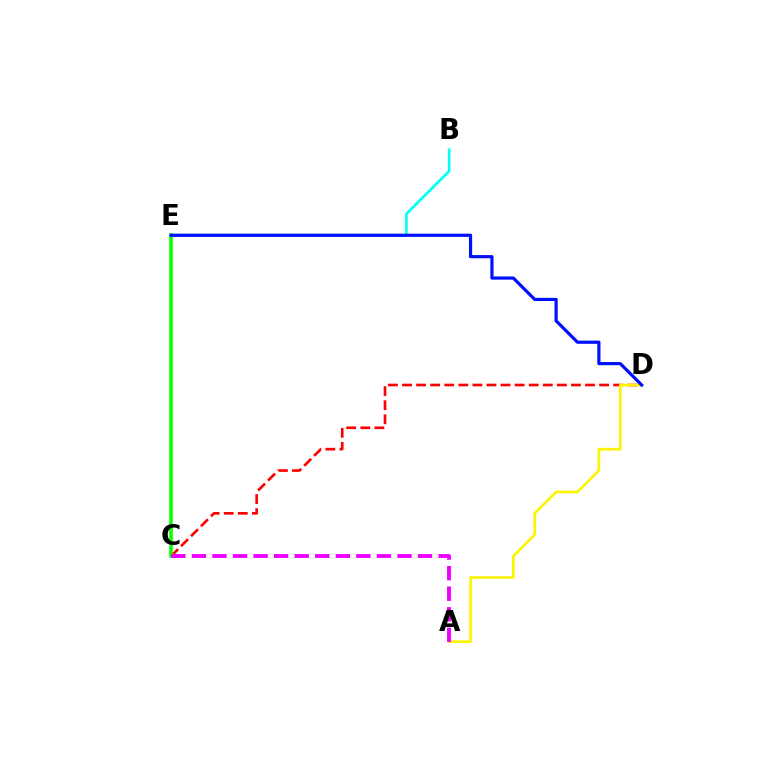{('C', 'D'): [{'color': '#ff0000', 'line_style': 'dashed', 'thickness': 1.91}], ('C', 'E'): [{'color': '#08ff00', 'line_style': 'solid', 'thickness': 2.58}], ('B', 'E'): [{'color': '#00fff6', 'line_style': 'solid', 'thickness': 1.9}], ('A', 'D'): [{'color': '#fcf500', 'line_style': 'solid', 'thickness': 1.92}], ('D', 'E'): [{'color': '#0010ff', 'line_style': 'solid', 'thickness': 2.3}], ('A', 'C'): [{'color': '#ee00ff', 'line_style': 'dashed', 'thickness': 2.79}]}